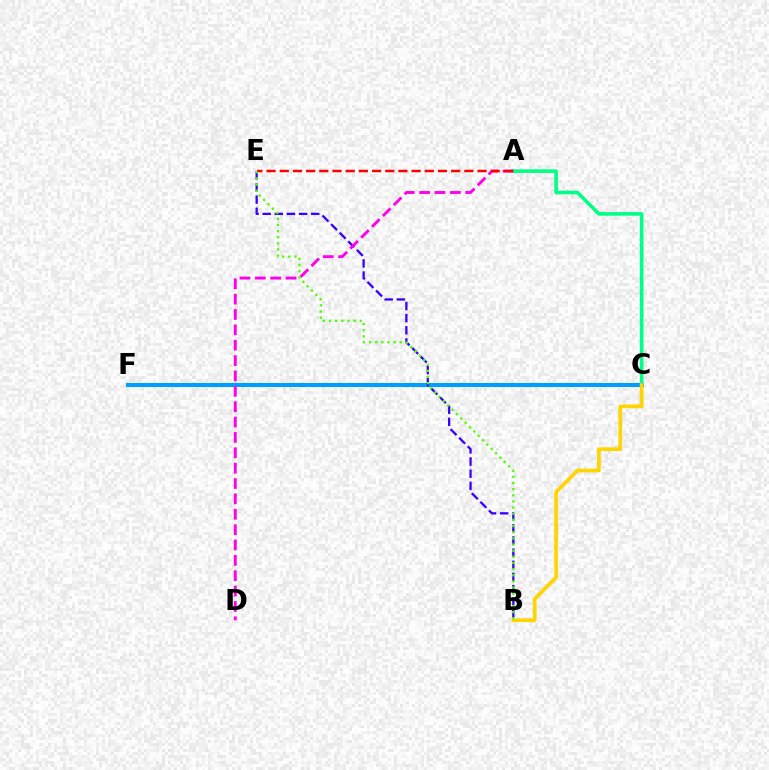{('A', 'C'): [{'color': '#00ff86', 'line_style': 'solid', 'thickness': 2.6}], ('C', 'F'): [{'color': '#009eff', 'line_style': 'solid', 'thickness': 2.91}], ('B', 'E'): [{'color': '#3700ff', 'line_style': 'dashed', 'thickness': 1.65}, {'color': '#4fff00', 'line_style': 'dotted', 'thickness': 1.67}], ('A', 'D'): [{'color': '#ff00ed', 'line_style': 'dashed', 'thickness': 2.09}], ('A', 'E'): [{'color': '#ff0000', 'line_style': 'dashed', 'thickness': 1.79}], ('B', 'C'): [{'color': '#ffd500', 'line_style': 'solid', 'thickness': 2.65}]}